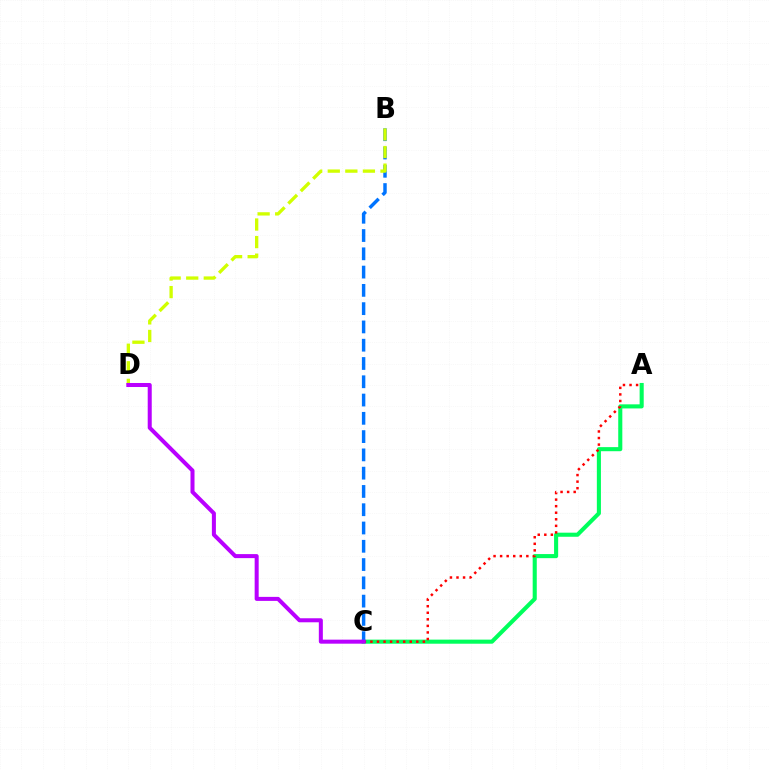{('A', 'C'): [{'color': '#00ff5c', 'line_style': 'solid', 'thickness': 2.94}, {'color': '#ff0000', 'line_style': 'dotted', 'thickness': 1.78}], ('B', 'C'): [{'color': '#0074ff', 'line_style': 'dashed', 'thickness': 2.48}], ('B', 'D'): [{'color': '#d1ff00', 'line_style': 'dashed', 'thickness': 2.39}], ('C', 'D'): [{'color': '#b900ff', 'line_style': 'solid', 'thickness': 2.9}]}